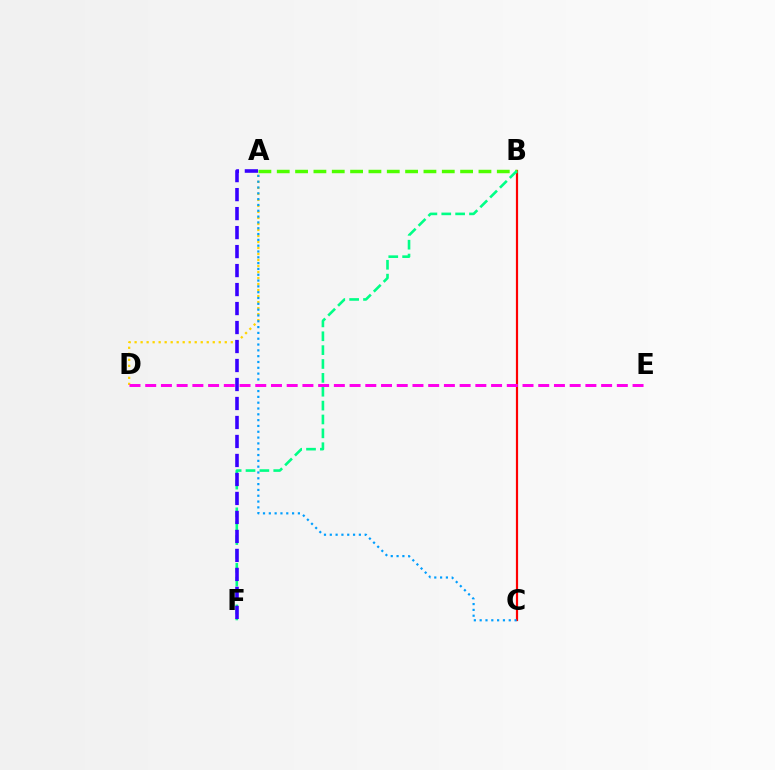{('A', 'D'): [{'color': '#ffd500', 'line_style': 'dotted', 'thickness': 1.63}], ('B', 'C'): [{'color': '#ff0000', 'line_style': 'solid', 'thickness': 1.58}], ('A', 'B'): [{'color': '#4fff00', 'line_style': 'dashed', 'thickness': 2.49}], ('B', 'F'): [{'color': '#00ff86', 'line_style': 'dashed', 'thickness': 1.88}], ('A', 'C'): [{'color': '#009eff', 'line_style': 'dotted', 'thickness': 1.58}], ('D', 'E'): [{'color': '#ff00ed', 'line_style': 'dashed', 'thickness': 2.14}], ('A', 'F'): [{'color': '#3700ff', 'line_style': 'dashed', 'thickness': 2.58}]}